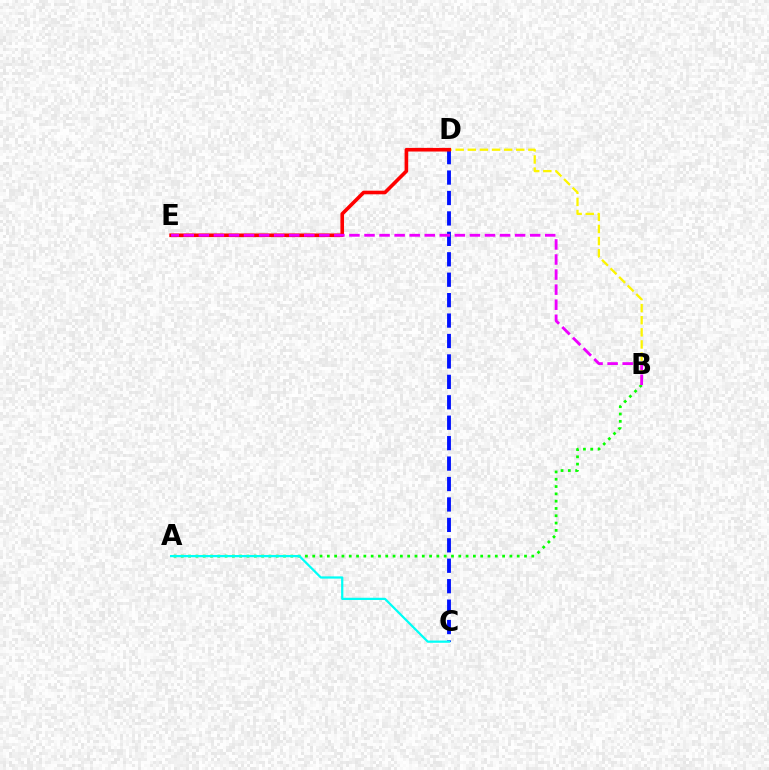{('C', 'D'): [{'color': '#0010ff', 'line_style': 'dashed', 'thickness': 2.78}], ('A', 'B'): [{'color': '#08ff00', 'line_style': 'dotted', 'thickness': 1.98}], ('A', 'C'): [{'color': '#00fff6', 'line_style': 'solid', 'thickness': 1.61}], ('B', 'D'): [{'color': '#fcf500', 'line_style': 'dashed', 'thickness': 1.65}], ('D', 'E'): [{'color': '#ff0000', 'line_style': 'solid', 'thickness': 2.6}], ('B', 'E'): [{'color': '#ee00ff', 'line_style': 'dashed', 'thickness': 2.05}]}